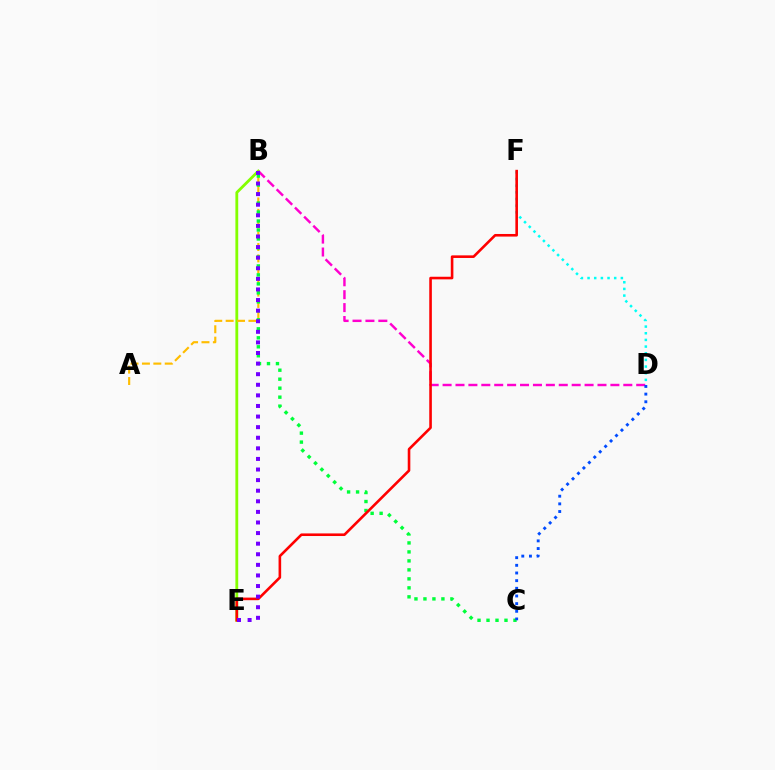{('D', 'F'): [{'color': '#00fff6', 'line_style': 'dotted', 'thickness': 1.81}], ('B', 'E'): [{'color': '#84ff00', 'line_style': 'solid', 'thickness': 2.03}, {'color': '#7200ff', 'line_style': 'dotted', 'thickness': 2.88}], ('B', 'D'): [{'color': '#ff00cf', 'line_style': 'dashed', 'thickness': 1.75}], ('A', 'B'): [{'color': '#ffbd00', 'line_style': 'dashed', 'thickness': 1.55}], ('B', 'C'): [{'color': '#00ff39', 'line_style': 'dotted', 'thickness': 2.44}], ('E', 'F'): [{'color': '#ff0000', 'line_style': 'solid', 'thickness': 1.87}], ('C', 'D'): [{'color': '#004bff', 'line_style': 'dotted', 'thickness': 2.08}]}